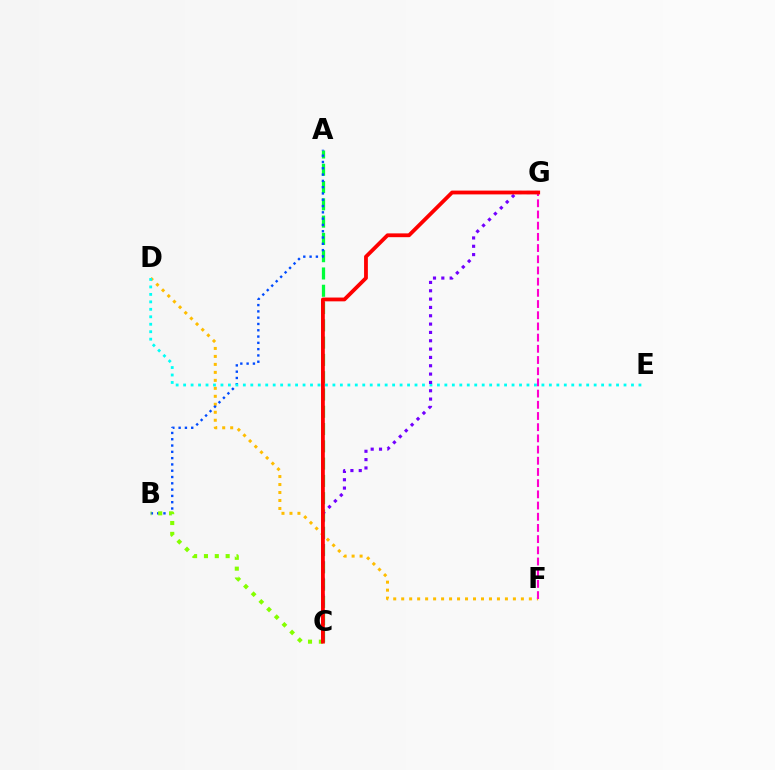{('D', 'F'): [{'color': '#ffbd00', 'line_style': 'dotted', 'thickness': 2.17}], ('A', 'C'): [{'color': '#00ff39', 'line_style': 'dashed', 'thickness': 2.35}], ('A', 'B'): [{'color': '#004bff', 'line_style': 'dotted', 'thickness': 1.71}], ('F', 'G'): [{'color': '#ff00cf', 'line_style': 'dashed', 'thickness': 1.52}], ('B', 'C'): [{'color': '#84ff00', 'line_style': 'dotted', 'thickness': 2.95}], ('D', 'E'): [{'color': '#00fff6', 'line_style': 'dotted', 'thickness': 2.03}], ('C', 'G'): [{'color': '#7200ff', 'line_style': 'dotted', 'thickness': 2.26}, {'color': '#ff0000', 'line_style': 'solid', 'thickness': 2.74}]}